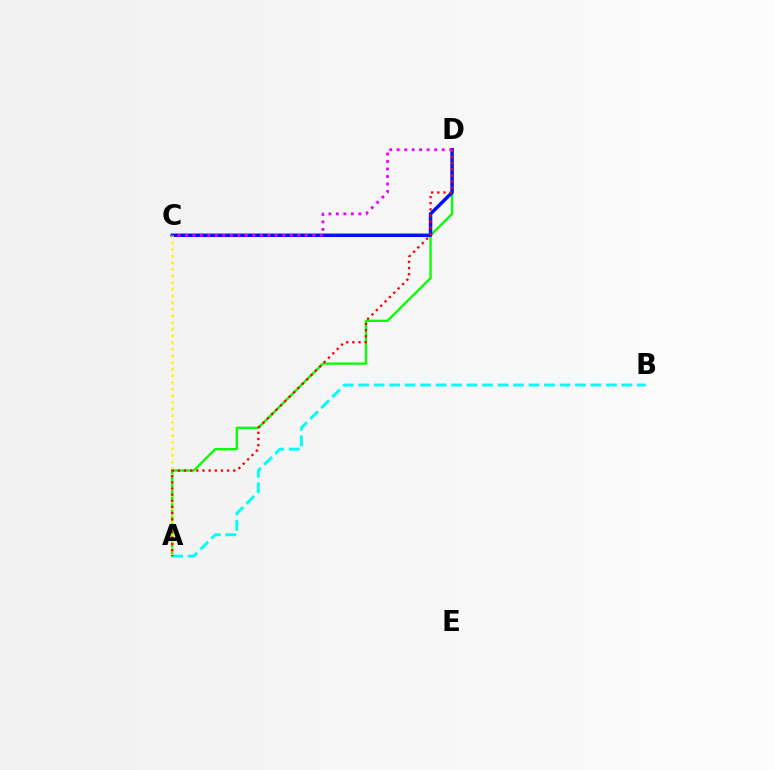{('A', 'D'): [{'color': '#08ff00', 'line_style': 'solid', 'thickness': 1.69}, {'color': '#ff0000', 'line_style': 'dotted', 'thickness': 1.67}], ('C', 'D'): [{'color': '#0010ff', 'line_style': 'solid', 'thickness': 2.5}, {'color': '#ee00ff', 'line_style': 'dotted', 'thickness': 2.04}], ('A', 'C'): [{'color': '#fcf500', 'line_style': 'dotted', 'thickness': 1.81}], ('A', 'B'): [{'color': '#00fff6', 'line_style': 'dashed', 'thickness': 2.1}]}